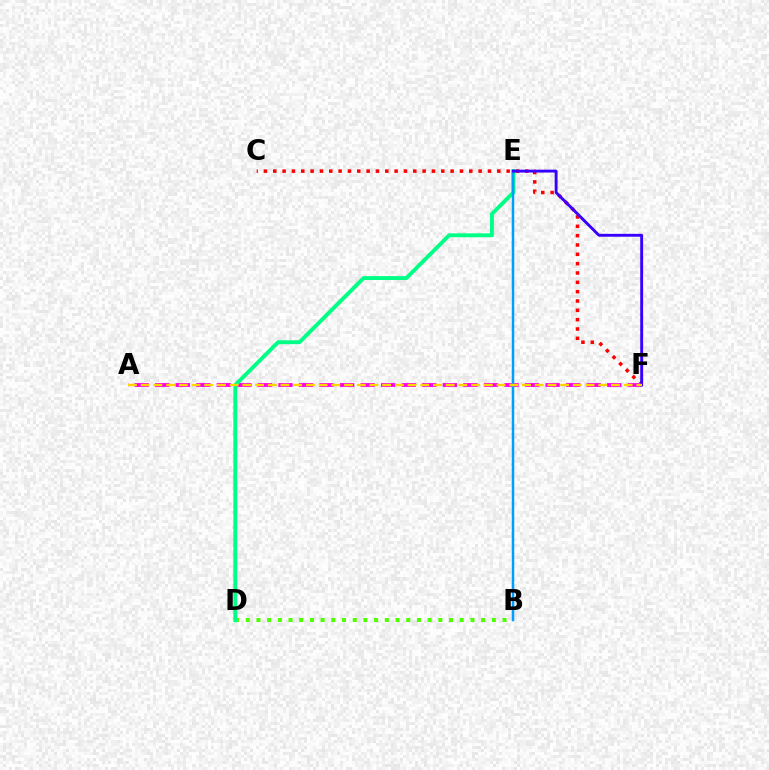{('B', 'D'): [{'color': '#4fff00', 'line_style': 'dotted', 'thickness': 2.91}], ('C', 'F'): [{'color': '#ff0000', 'line_style': 'dotted', 'thickness': 2.54}], ('A', 'F'): [{'color': '#ff00ed', 'line_style': 'dashed', 'thickness': 2.79}, {'color': '#ffd500', 'line_style': 'dashed', 'thickness': 1.73}], ('D', 'E'): [{'color': '#00ff86', 'line_style': 'solid', 'thickness': 2.8}], ('B', 'E'): [{'color': '#009eff', 'line_style': 'solid', 'thickness': 1.8}], ('E', 'F'): [{'color': '#3700ff', 'line_style': 'solid', 'thickness': 2.08}]}